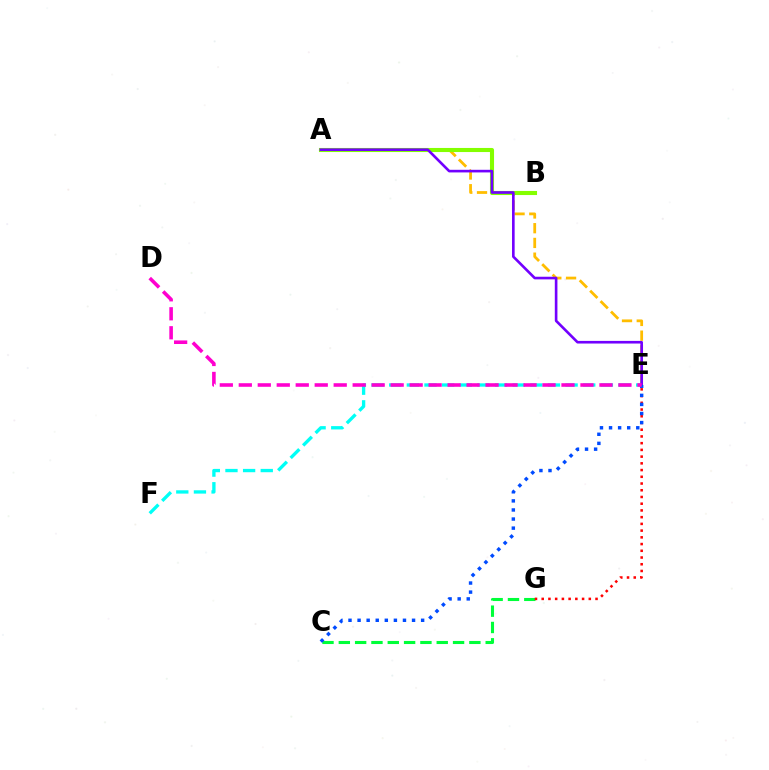{('A', 'E'): [{'color': '#ffbd00', 'line_style': 'dashed', 'thickness': 2.0}, {'color': '#7200ff', 'line_style': 'solid', 'thickness': 1.89}], ('A', 'B'): [{'color': '#84ff00', 'line_style': 'solid', 'thickness': 2.94}], ('E', 'F'): [{'color': '#00fff6', 'line_style': 'dashed', 'thickness': 2.4}], ('C', 'G'): [{'color': '#00ff39', 'line_style': 'dashed', 'thickness': 2.22}], ('E', 'G'): [{'color': '#ff0000', 'line_style': 'dotted', 'thickness': 1.83}], ('C', 'E'): [{'color': '#004bff', 'line_style': 'dotted', 'thickness': 2.47}], ('D', 'E'): [{'color': '#ff00cf', 'line_style': 'dashed', 'thickness': 2.58}]}